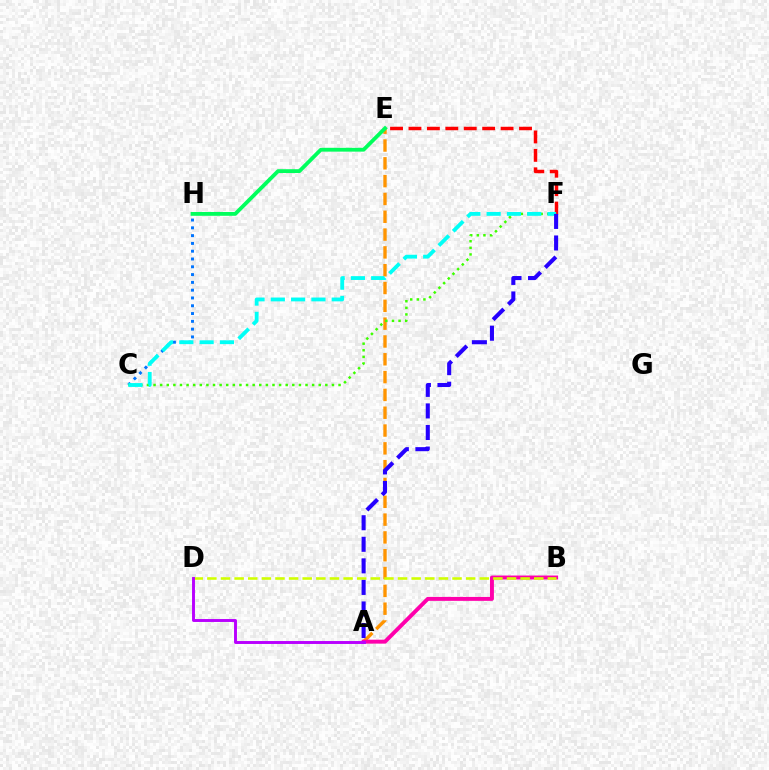{('C', 'H'): [{'color': '#0074ff', 'line_style': 'dotted', 'thickness': 2.12}], ('A', 'E'): [{'color': '#ff9400', 'line_style': 'dashed', 'thickness': 2.42}], ('A', 'B'): [{'color': '#ff00ac', 'line_style': 'solid', 'thickness': 2.83}], ('E', 'F'): [{'color': '#ff0000', 'line_style': 'dashed', 'thickness': 2.5}], ('C', 'F'): [{'color': '#3dff00', 'line_style': 'dotted', 'thickness': 1.8}, {'color': '#00fff6', 'line_style': 'dashed', 'thickness': 2.76}], ('B', 'D'): [{'color': '#d1ff00', 'line_style': 'dashed', 'thickness': 1.85}], ('A', 'F'): [{'color': '#2500ff', 'line_style': 'dashed', 'thickness': 2.93}], ('A', 'D'): [{'color': '#b900ff', 'line_style': 'solid', 'thickness': 2.1}], ('E', 'H'): [{'color': '#00ff5c', 'line_style': 'solid', 'thickness': 2.75}]}